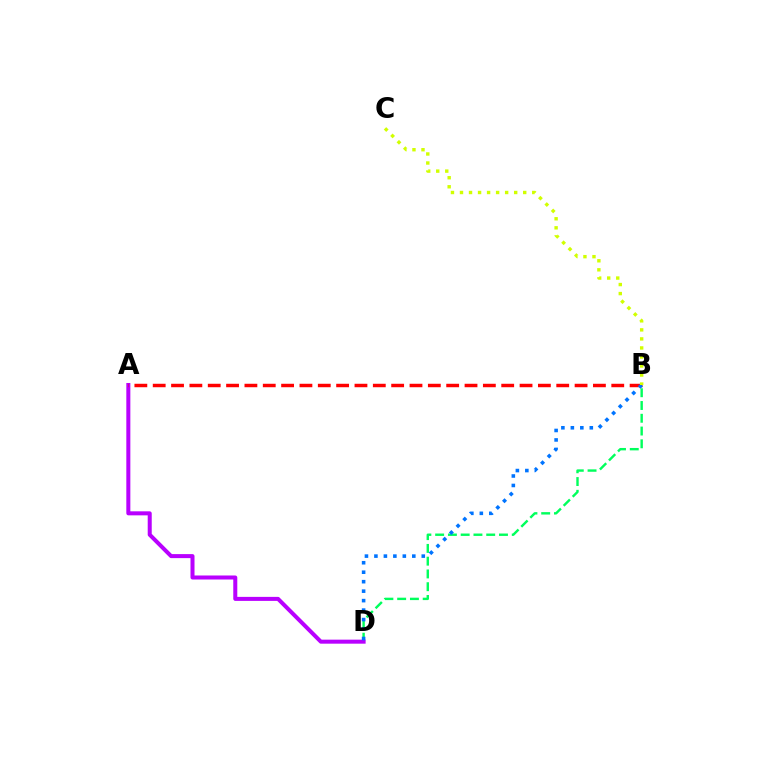{('B', 'D'): [{'color': '#00ff5c', 'line_style': 'dashed', 'thickness': 1.73}, {'color': '#0074ff', 'line_style': 'dotted', 'thickness': 2.57}], ('A', 'D'): [{'color': '#b900ff', 'line_style': 'solid', 'thickness': 2.89}], ('A', 'B'): [{'color': '#ff0000', 'line_style': 'dashed', 'thickness': 2.49}], ('B', 'C'): [{'color': '#d1ff00', 'line_style': 'dotted', 'thickness': 2.45}]}